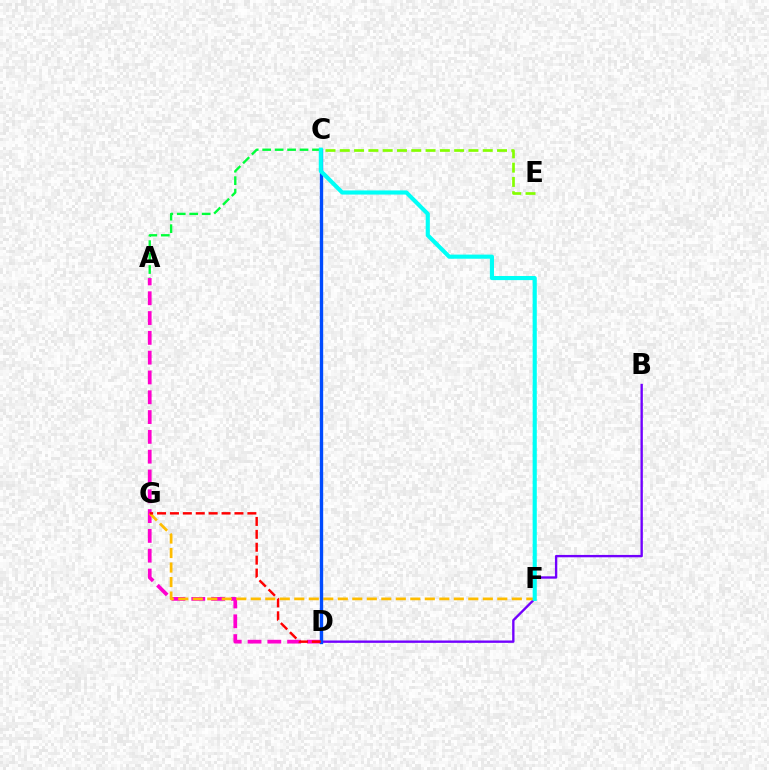{('A', 'C'): [{'color': '#00ff39', 'line_style': 'dashed', 'thickness': 1.69}], ('A', 'D'): [{'color': '#ff00cf', 'line_style': 'dashed', 'thickness': 2.69}], ('B', 'D'): [{'color': '#7200ff', 'line_style': 'solid', 'thickness': 1.7}], ('C', 'E'): [{'color': '#84ff00', 'line_style': 'dashed', 'thickness': 1.94}], ('F', 'G'): [{'color': '#ffbd00', 'line_style': 'dashed', 'thickness': 1.97}], ('C', 'D'): [{'color': '#004bff', 'line_style': 'solid', 'thickness': 2.41}], ('C', 'F'): [{'color': '#00fff6', 'line_style': 'solid', 'thickness': 2.97}], ('D', 'G'): [{'color': '#ff0000', 'line_style': 'dashed', 'thickness': 1.75}]}